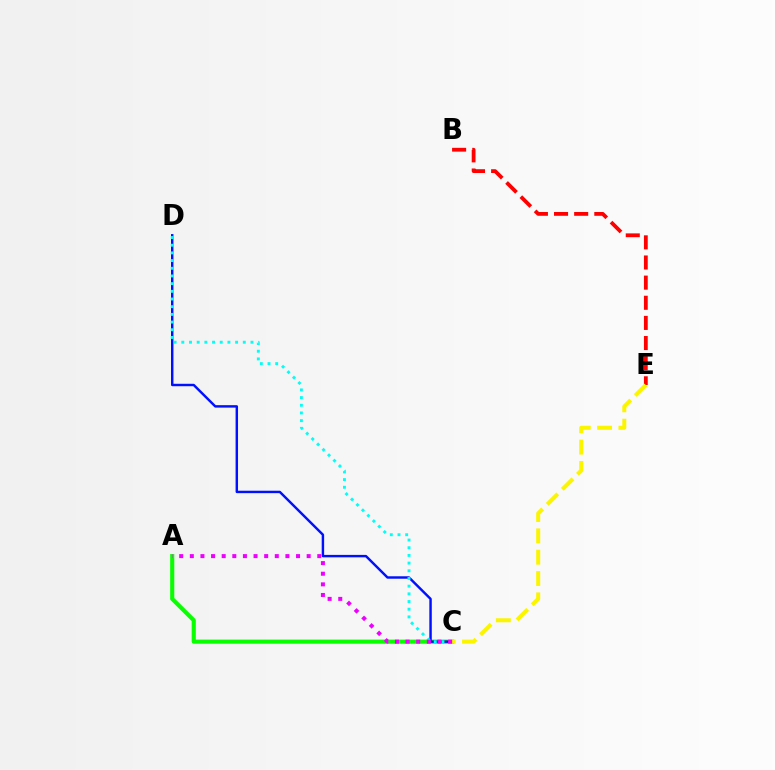{('A', 'C'): [{'color': '#08ff00', 'line_style': 'solid', 'thickness': 2.96}, {'color': '#ee00ff', 'line_style': 'dotted', 'thickness': 2.89}], ('B', 'E'): [{'color': '#ff0000', 'line_style': 'dashed', 'thickness': 2.74}], ('C', 'D'): [{'color': '#0010ff', 'line_style': 'solid', 'thickness': 1.76}, {'color': '#00fff6', 'line_style': 'dotted', 'thickness': 2.09}], ('C', 'E'): [{'color': '#fcf500', 'line_style': 'dashed', 'thickness': 2.9}]}